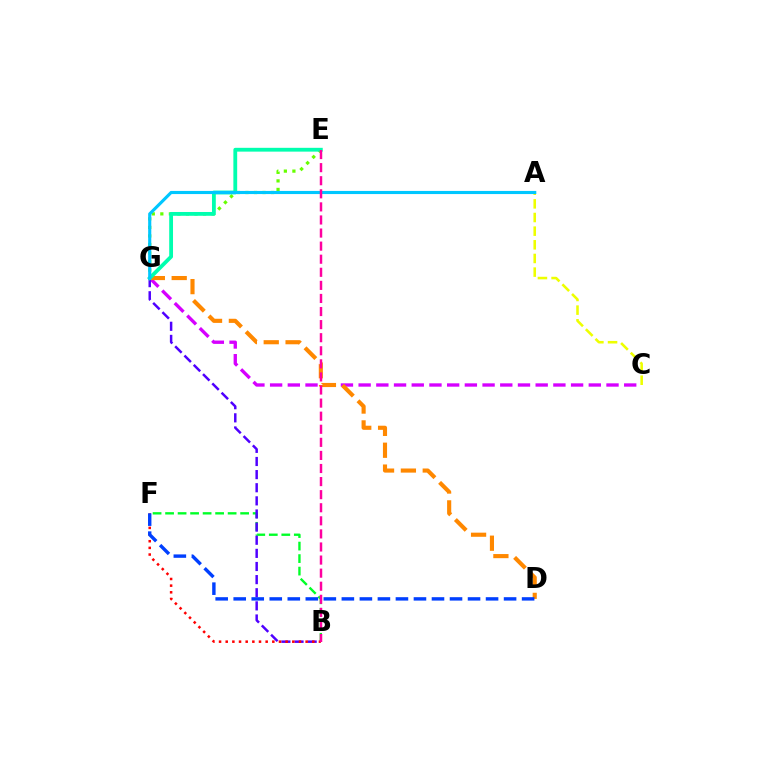{('E', 'G'): [{'color': '#66ff00', 'line_style': 'dotted', 'thickness': 2.32}, {'color': '#00ffaf', 'line_style': 'solid', 'thickness': 2.74}], ('B', 'F'): [{'color': '#00ff27', 'line_style': 'dashed', 'thickness': 1.7}, {'color': '#ff0000', 'line_style': 'dotted', 'thickness': 1.81}], ('C', 'G'): [{'color': '#d600ff', 'line_style': 'dashed', 'thickness': 2.41}], ('D', 'G'): [{'color': '#ff8800', 'line_style': 'dashed', 'thickness': 2.97}], ('B', 'G'): [{'color': '#4f00ff', 'line_style': 'dashed', 'thickness': 1.78}], ('A', 'C'): [{'color': '#eeff00', 'line_style': 'dashed', 'thickness': 1.85}], ('A', 'G'): [{'color': '#00c7ff', 'line_style': 'solid', 'thickness': 2.25}], ('B', 'E'): [{'color': '#ff00a0', 'line_style': 'dashed', 'thickness': 1.78}], ('D', 'F'): [{'color': '#003fff', 'line_style': 'dashed', 'thickness': 2.45}]}